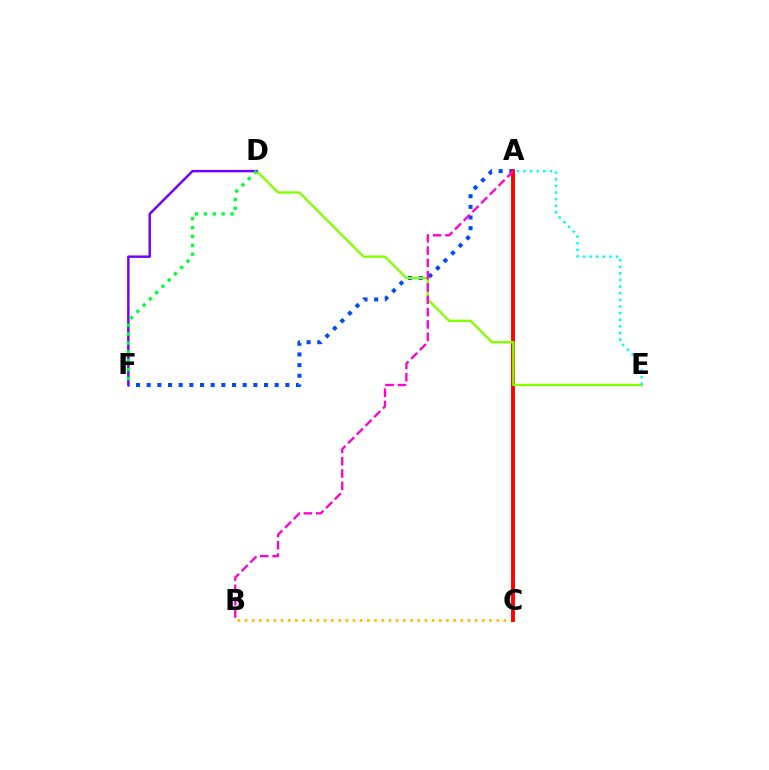{('A', 'F'): [{'color': '#004bff', 'line_style': 'dotted', 'thickness': 2.9}], ('B', 'C'): [{'color': '#ffbd00', 'line_style': 'dotted', 'thickness': 1.95}], ('A', 'C'): [{'color': '#ff0000', 'line_style': 'solid', 'thickness': 2.78}], ('D', 'E'): [{'color': '#84ff00', 'line_style': 'solid', 'thickness': 1.7}], ('D', 'F'): [{'color': '#7200ff', 'line_style': 'solid', 'thickness': 1.77}, {'color': '#00ff39', 'line_style': 'dotted', 'thickness': 2.41}], ('A', 'B'): [{'color': '#ff00cf', 'line_style': 'dashed', 'thickness': 1.67}], ('A', 'E'): [{'color': '#00fff6', 'line_style': 'dotted', 'thickness': 1.8}]}